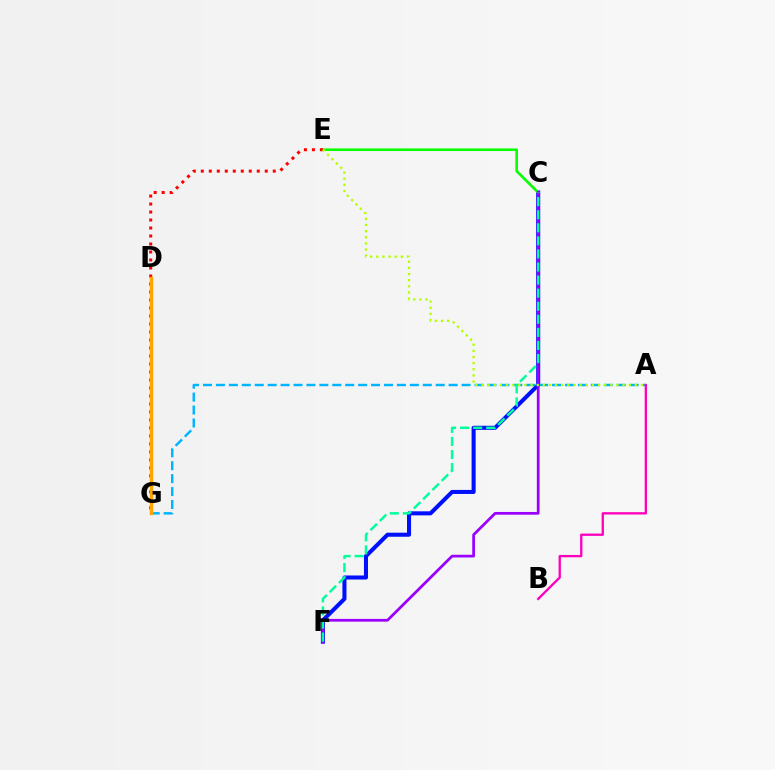{('C', 'F'): [{'color': '#0010ff', 'line_style': 'solid', 'thickness': 2.92}, {'color': '#9b00ff', 'line_style': 'solid', 'thickness': 1.98}, {'color': '#00ff9d', 'line_style': 'dashed', 'thickness': 1.78}], ('A', 'G'): [{'color': '#00b5ff', 'line_style': 'dashed', 'thickness': 1.76}], ('A', 'B'): [{'color': '#ff00bd', 'line_style': 'solid', 'thickness': 1.67}], ('C', 'E'): [{'color': '#08ff00', 'line_style': 'solid', 'thickness': 1.88}], ('E', 'G'): [{'color': '#ff0000', 'line_style': 'dotted', 'thickness': 2.17}], ('A', 'E'): [{'color': '#b3ff00', 'line_style': 'dotted', 'thickness': 1.67}], ('D', 'G'): [{'color': '#ffa500', 'line_style': 'solid', 'thickness': 2.47}]}